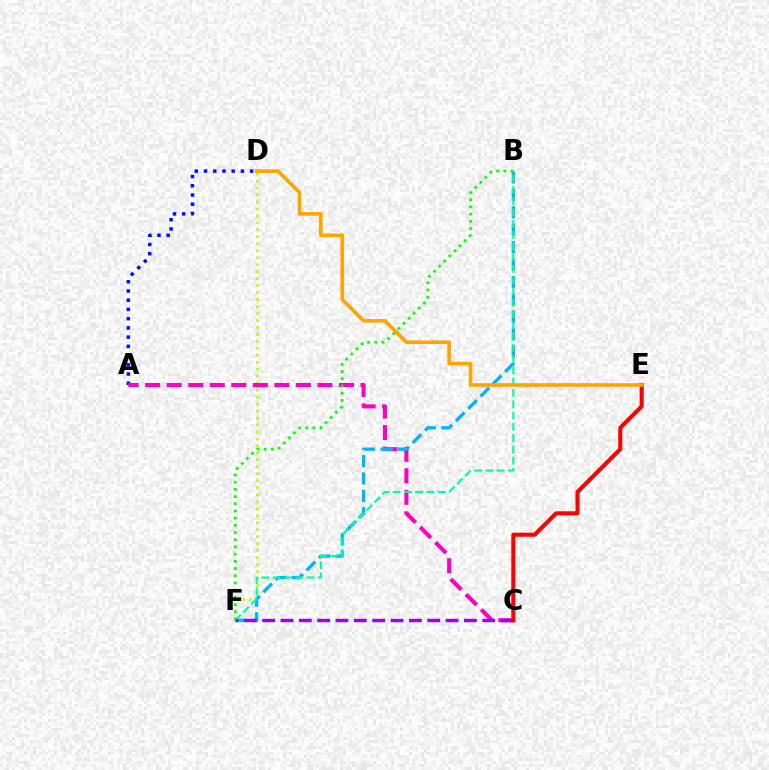{('D', 'F'): [{'color': '#b3ff00', 'line_style': 'dotted', 'thickness': 1.89}], ('A', 'D'): [{'color': '#0010ff', 'line_style': 'dotted', 'thickness': 2.51}], ('A', 'C'): [{'color': '#ff00bd', 'line_style': 'dashed', 'thickness': 2.93}], ('B', 'F'): [{'color': '#00b5ff', 'line_style': 'dashed', 'thickness': 2.37}, {'color': '#00ff9d', 'line_style': 'dashed', 'thickness': 1.53}, {'color': '#08ff00', 'line_style': 'dotted', 'thickness': 1.96}], ('C', 'F'): [{'color': '#9b00ff', 'line_style': 'dashed', 'thickness': 2.49}], ('C', 'E'): [{'color': '#ff0000', 'line_style': 'solid', 'thickness': 2.93}], ('D', 'E'): [{'color': '#ffa500', 'line_style': 'solid', 'thickness': 2.59}]}